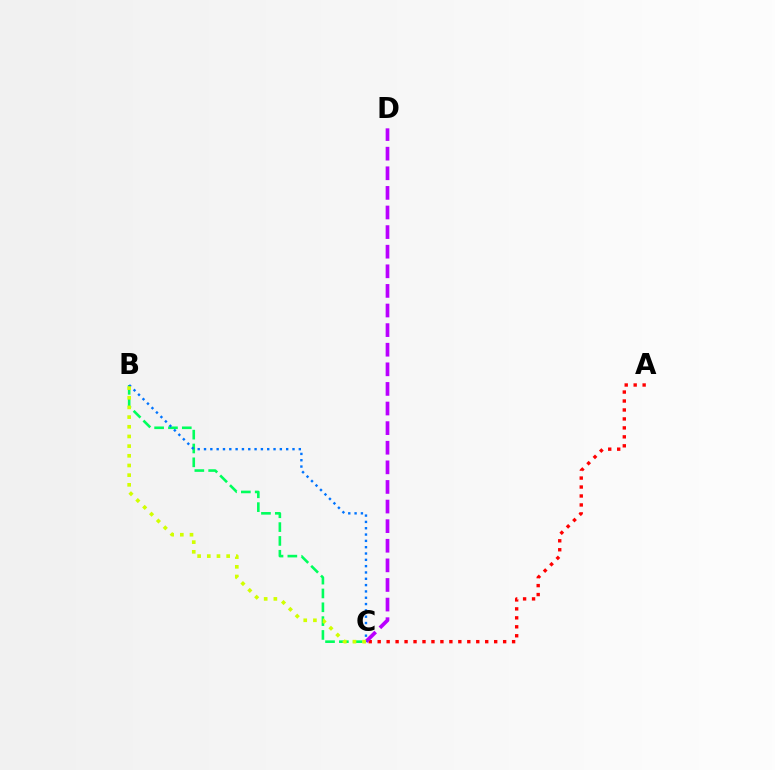{('A', 'C'): [{'color': '#ff0000', 'line_style': 'dotted', 'thickness': 2.43}], ('B', 'C'): [{'color': '#00ff5c', 'line_style': 'dashed', 'thickness': 1.88}, {'color': '#0074ff', 'line_style': 'dotted', 'thickness': 1.72}, {'color': '#d1ff00', 'line_style': 'dotted', 'thickness': 2.63}], ('C', 'D'): [{'color': '#b900ff', 'line_style': 'dashed', 'thickness': 2.66}]}